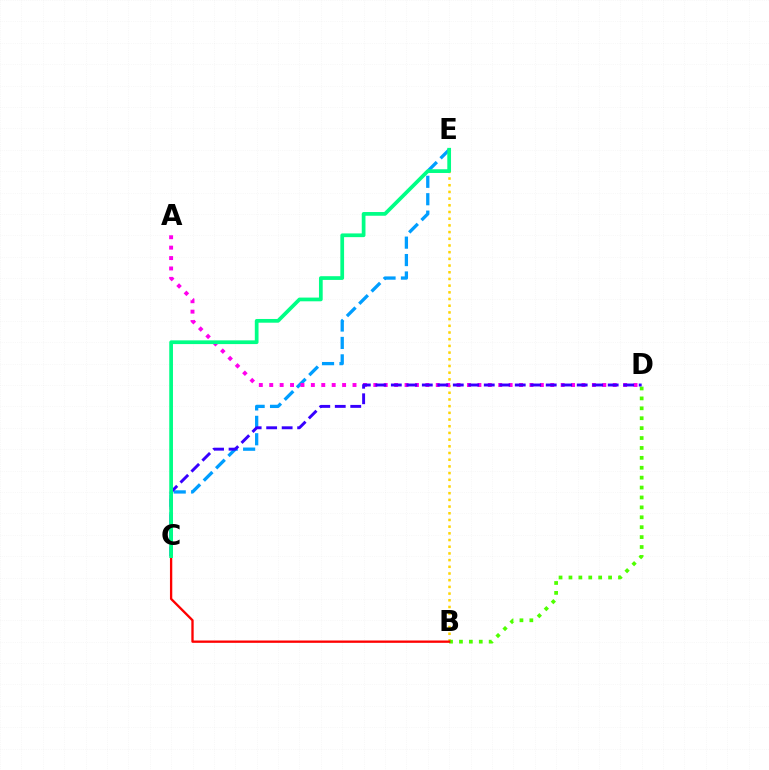{('B', 'E'): [{'color': '#ffd500', 'line_style': 'dotted', 'thickness': 1.82}], ('C', 'E'): [{'color': '#009eff', 'line_style': 'dashed', 'thickness': 2.37}, {'color': '#00ff86', 'line_style': 'solid', 'thickness': 2.68}], ('A', 'D'): [{'color': '#ff00ed', 'line_style': 'dotted', 'thickness': 2.83}], ('B', 'D'): [{'color': '#4fff00', 'line_style': 'dotted', 'thickness': 2.69}], ('B', 'C'): [{'color': '#ff0000', 'line_style': 'solid', 'thickness': 1.67}], ('C', 'D'): [{'color': '#3700ff', 'line_style': 'dashed', 'thickness': 2.1}]}